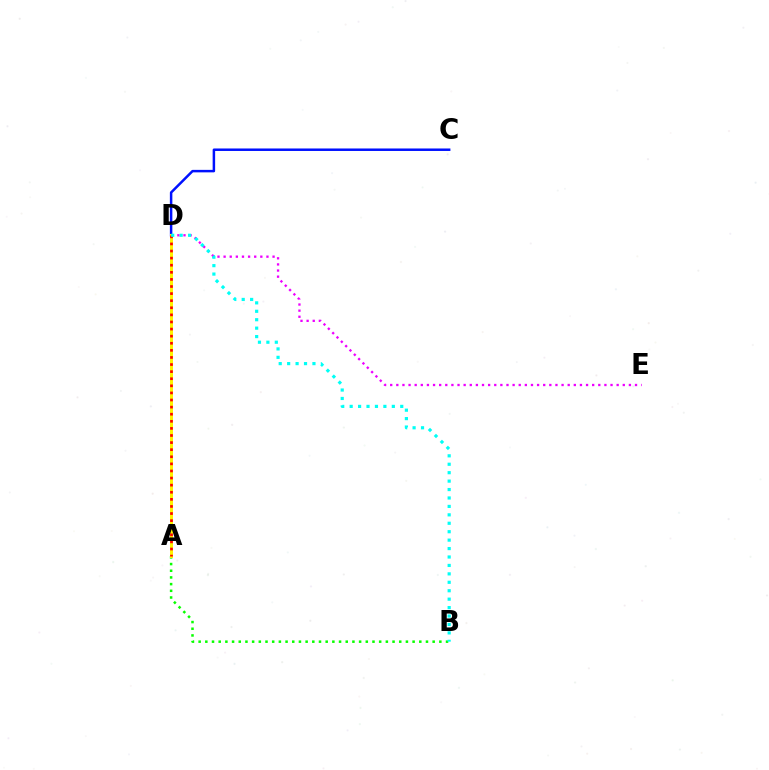{('C', 'D'): [{'color': '#0010ff', 'line_style': 'solid', 'thickness': 1.79}], ('A', 'B'): [{'color': '#08ff00', 'line_style': 'dotted', 'thickness': 1.82}], ('D', 'E'): [{'color': '#ee00ff', 'line_style': 'dotted', 'thickness': 1.66}], ('A', 'D'): [{'color': '#fcf500', 'line_style': 'solid', 'thickness': 2.15}, {'color': '#ff0000', 'line_style': 'dotted', 'thickness': 1.93}], ('B', 'D'): [{'color': '#00fff6', 'line_style': 'dotted', 'thickness': 2.29}]}